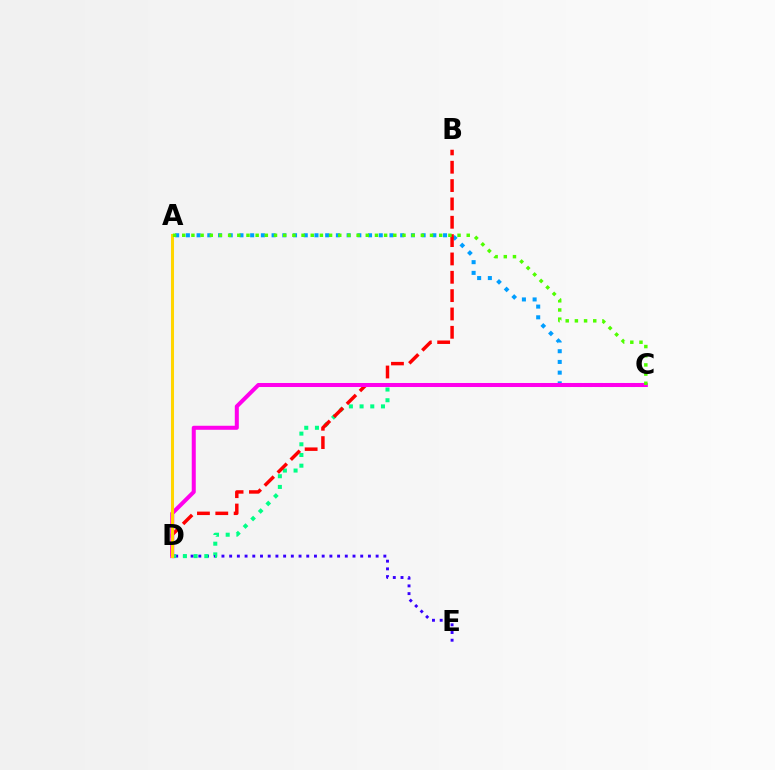{('A', 'C'): [{'color': '#009eff', 'line_style': 'dotted', 'thickness': 2.91}, {'color': '#4fff00', 'line_style': 'dotted', 'thickness': 2.49}], ('D', 'E'): [{'color': '#3700ff', 'line_style': 'dotted', 'thickness': 2.09}], ('C', 'D'): [{'color': '#00ff86', 'line_style': 'dotted', 'thickness': 2.9}, {'color': '#ff00ed', 'line_style': 'solid', 'thickness': 2.9}], ('B', 'D'): [{'color': '#ff0000', 'line_style': 'dashed', 'thickness': 2.49}], ('A', 'D'): [{'color': '#ffd500', 'line_style': 'solid', 'thickness': 2.19}]}